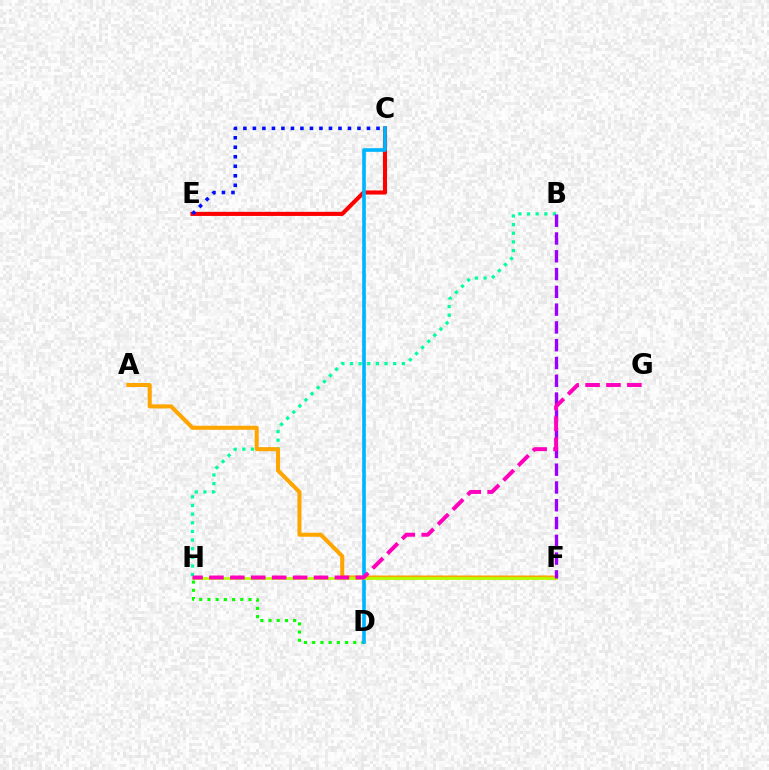{('D', 'H'): [{'color': '#08ff00', 'line_style': 'dotted', 'thickness': 2.23}], ('B', 'H'): [{'color': '#00ff9d', 'line_style': 'dotted', 'thickness': 2.35}], ('C', 'E'): [{'color': '#ff0000', 'line_style': 'solid', 'thickness': 2.95}, {'color': '#0010ff', 'line_style': 'dotted', 'thickness': 2.58}], ('A', 'F'): [{'color': '#ffa500', 'line_style': 'solid', 'thickness': 2.91}], ('C', 'D'): [{'color': '#00b5ff', 'line_style': 'solid', 'thickness': 2.62}], ('F', 'H'): [{'color': '#b3ff00', 'line_style': 'solid', 'thickness': 1.94}], ('B', 'F'): [{'color': '#9b00ff', 'line_style': 'dashed', 'thickness': 2.42}], ('G', 'H'): [{'color': '#ff00bd', 'line_style': 'dashed', 'thickness': 2.84}]}